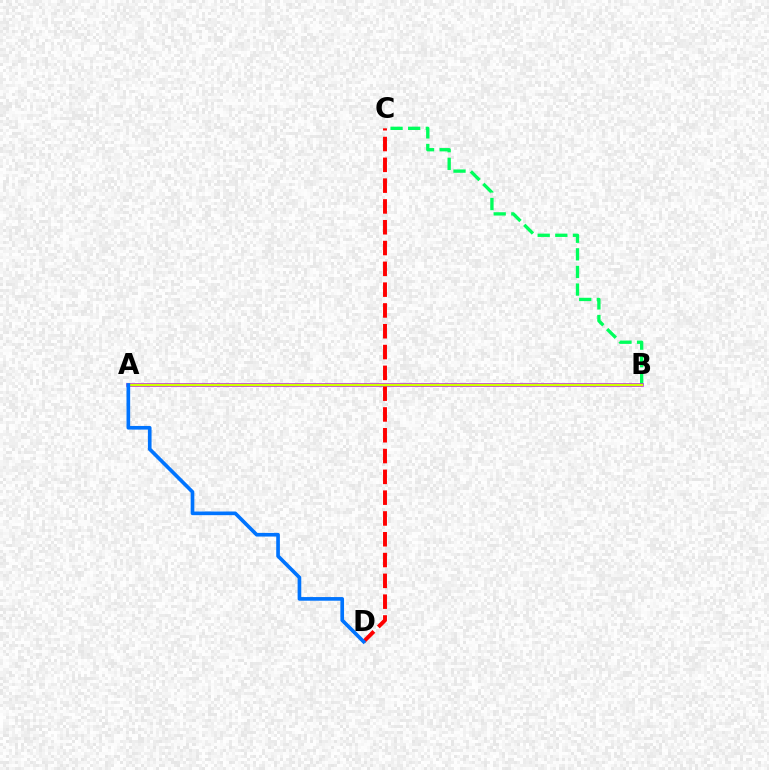{('B', 'C'): [{'color': '#00ff5c', 'line_style': 'dashed', 'thickness': 2.39}], ('A', 'B'): [{'color': '#b900ff', 'line_style': 'solid', 'thickness': 2.52}, {'color': '#d1ff00', 'line_style': 'solid', 'thickness': 1.75}], ('C', 'D'): [{'color': '#ff0000', 'line_style': 'dashed', 'thickness': 2.83}], ('A', 'D'): [{'color': '#0074ff', 'line_style': 'solid', 'thickness': 2.63}]}